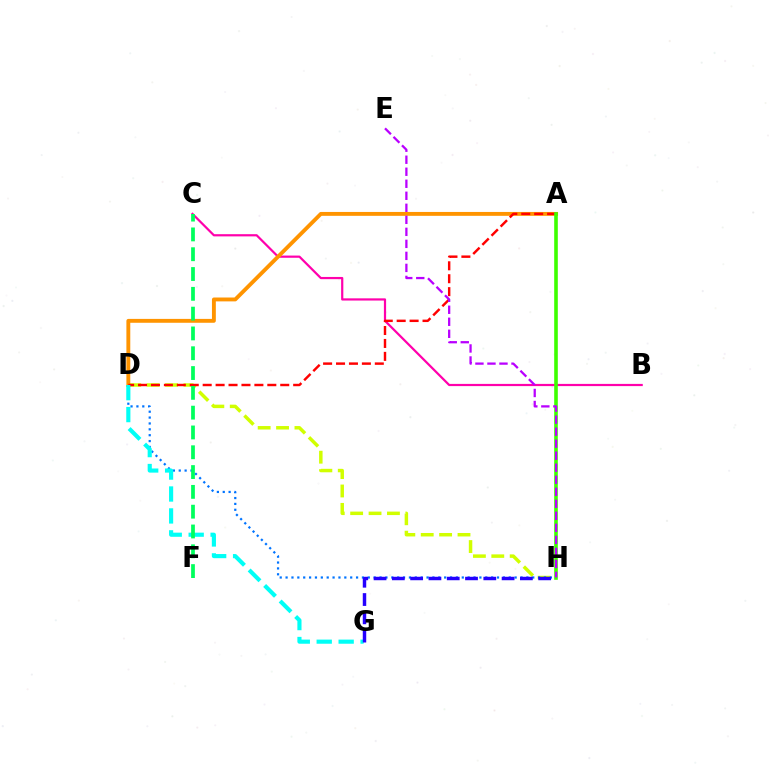{('D', 'H'): [{'color': '#d1ff00', 'line_style': 'dashed', 'thickness': 2.5}, {'color': '#0074ff', 'line_style': 'dotted', 'thickness': 1.6}], ('B', 'C'): [{'color': '#ff00ac', 'line_style': 'solid', 'thickness': 1.59}], ('A', 'D'): [{'color': '#ff9400', 'line_style': 'solid', 'thickness': 2.79}, {'color': '#ff0000', 'line_style': 'dashed', 'thickness': 1.76}], ('A', 'H'): [{'color': '#3dff00', 'line_style': 'solid', 'thickness': 2.6}], ('D', 'G'): [{'color': '#00fff6', 'line_style': 'dashed', 'thickness': 2.98}], ('C', 'F'): [{'color': '#00ff5c', 'line_style': 'dashed', 'thickness': 2.69}], ('G', 'H'): [{'color': '#2500ff', 'line_style': 'dashed', 'thickness': 2.48}], ('E', 'H'): [{'color': '#b900ff', 'line_style': 'dashed', 'thickness': 1.63}]}